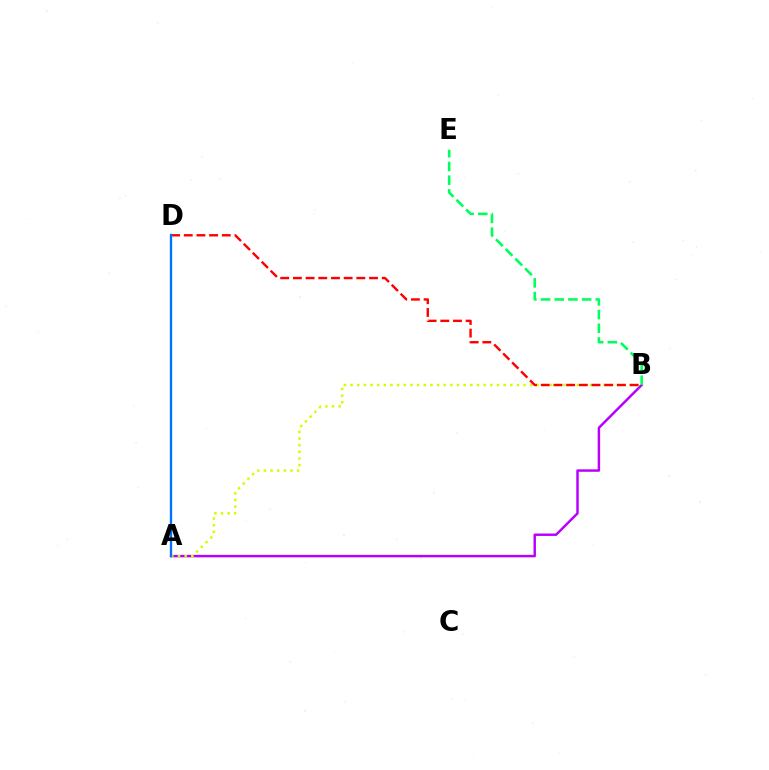{('A', 'B'): [{'color': '#b900ff', 'line_style': 'solid', 'thickness': 1.77}, {'color': '#d1ff00', 'line_style': 'dotted', 'thickness': 1.81}], ('B', 'D'): [{'color': '#ff0000', 'line_style': 'dashed', 'thickness': 1.72}], ('B', 'E'): [{'color': '#00ff5c', 'line_style': 'dashed', 'thickness': 1.86}], ('A', 'D'): [{'color': '#0074ff', 'line_style': 'solid', 'thickness': 1.69}]}